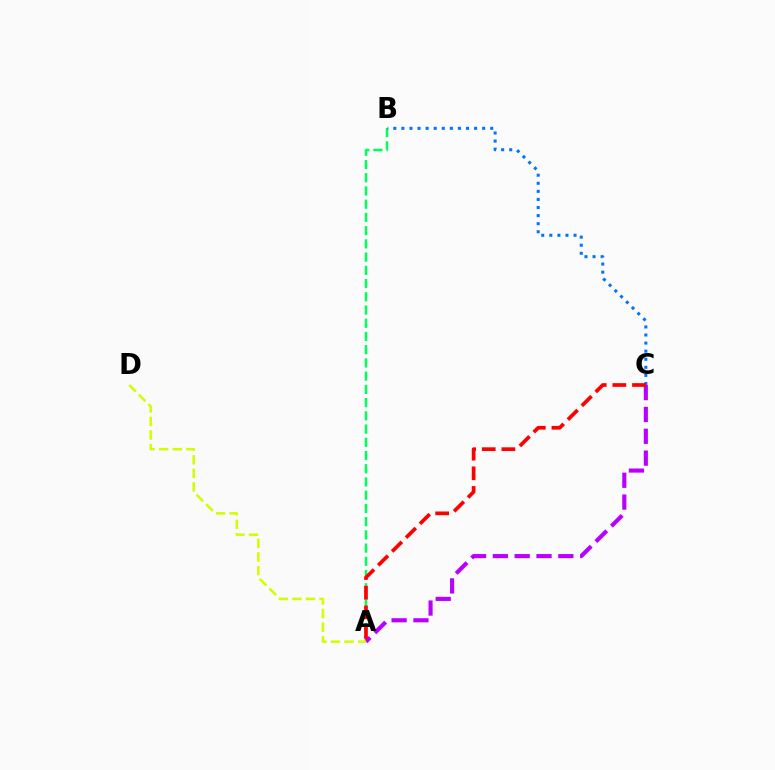{('A', 'B'): [{'color': '#00ff5c', 'line_style': 'dashed', 'thickness': 1.8}], ('A', 'C'): [{'color': '#b900ff', 'line_style': 'dashed', 'thickness': 2.97}, {'color': '#ff0000', 'line_style': 'dashed', 'thickness': 2.67}], ('A', 'D'): [{'color': '#d1ff00', 'line_style': 'dashed', 'thickness': 1.84}], ('B', 'C'): [{'color': '#0074ff', 'line_style': 'dotted', 'thickness': 2.19}]}